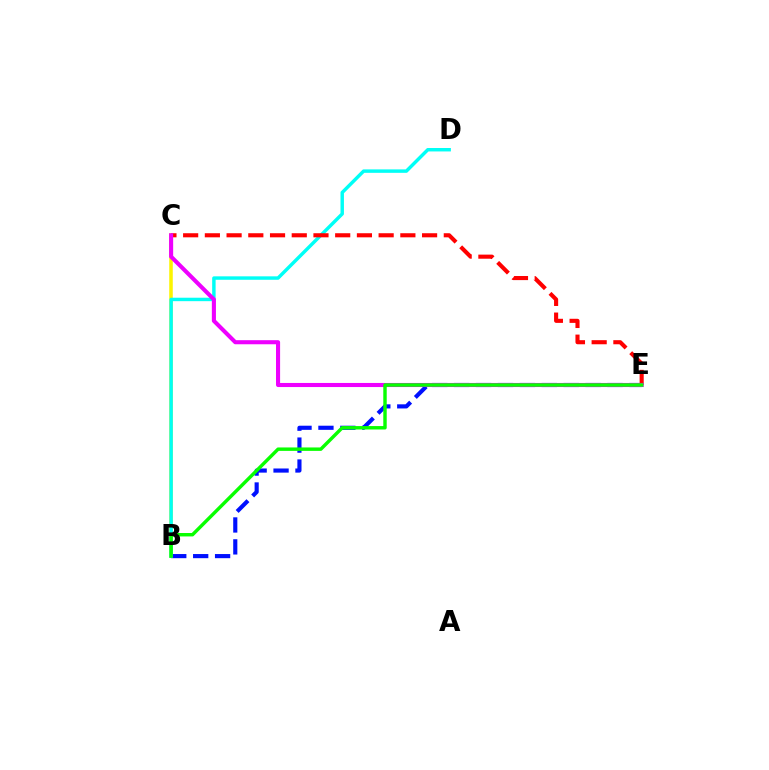{('B', 'C'): [{'color': '#fcf500', 'line_style': 'solid', 'thickness': 2.55}], ('B', 'E'): [{'color': '#0010ff', 'line_style': 'dashed', 'thickness': 2.98}, {'color': '#08ff00', 'line_style': 'solid', 'thickness': 2.47}], ('B', 'D'): [{'color': '#00fff6', 'line_style': 'solid', 'thickness': 2.48}], ('C', 'E'): [{'color': '#ff0000', 'line_style': 'dashed', 'thickness': 2.95}, {'color': '#ee00ff', 'line_style': 'solid', 'thickness': 2.94}]}